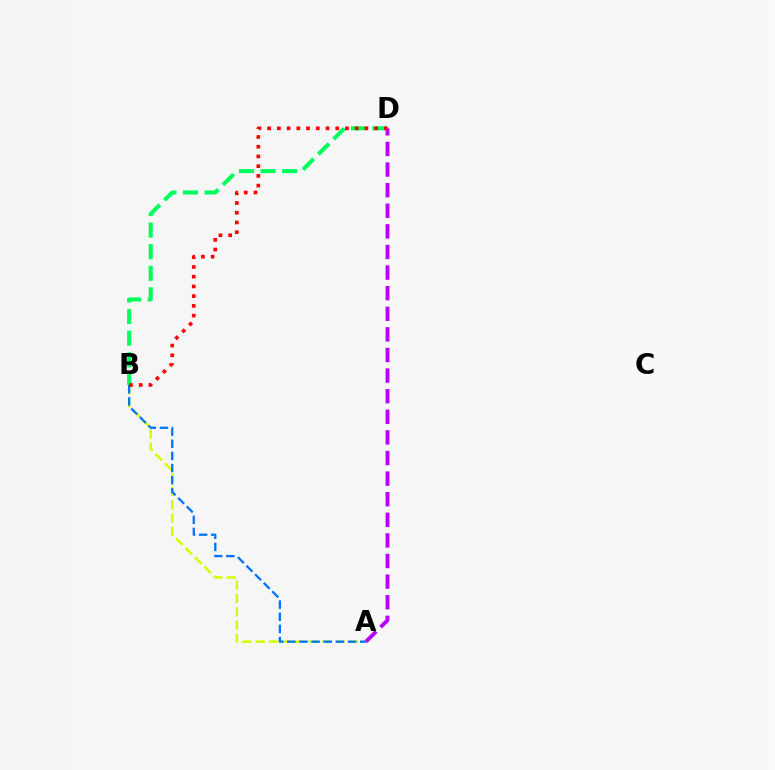{('A', 'B'): [{'color': '#d1ff00', 'line_style': 'dashed', 'thickness': 1.81}, {'color': '#0074ff', 'line_style': 'dashed', 'thickness': 1.65}], ('B', 'D'): [{'color': '#00ff5c', 'line_style': 'dashed', 'thickness': 2.93}, {'color': '#ff0000', 'line_style': 'dotted', 'thickness': 2.64}], ('A', 'D'): [{'color': '#b900ff', 'line_style': 'dashed', 'thickness': 2.8}]}